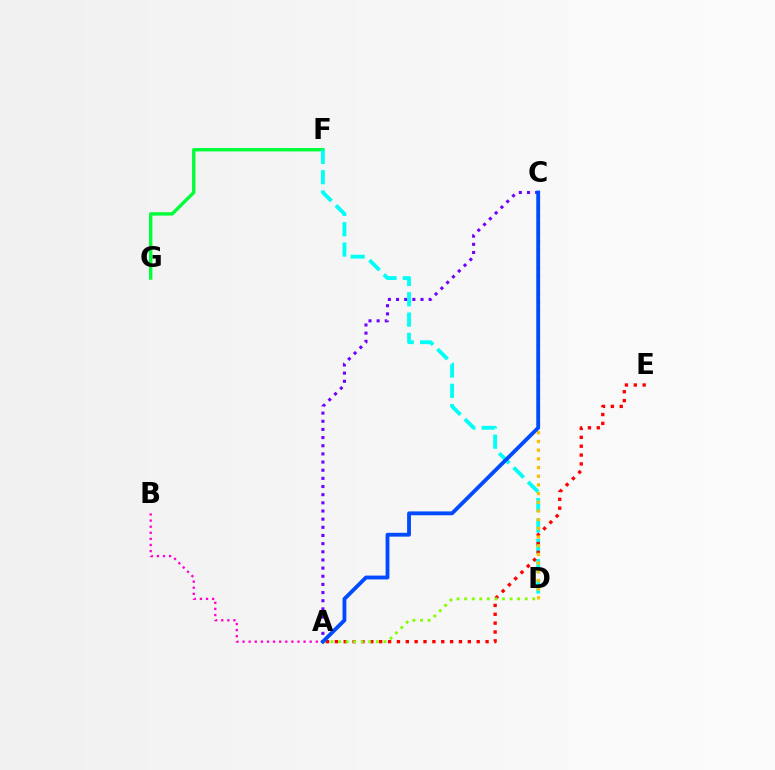{('A', 'B'): [{'color': '#ff00cf', 'line_style': 'dotted', 'thickness': 1.66}], ('A', 'C'): [{'color': '#7200ff', 'line_style': 'dotted', 'thickness': 2.22}, {'color': '#004bff', 'line_style': 'solid', 'thickness': 2.76}], ('F', 'G'): [{'color': '#00ff39', 'line_style': 'solid', 'thickness': 2.43}], ('D', 'F'): [{'color': '#00fff6', 'line_style': 'dashed', 'thickness': 2.76}], ('A', 'E'): [{'color': '#ff0000', 'line_style': 'dotted', 'thickness': 2.41}], ('A', 'D'): [{'color': '#84ff00', 'line_style': 'dotted', 'thickness': 2.06}], ('C', 'D'): [{'color': '#ffbd00', 'line_style': 'dotted', 'thickness': 2.36}]}